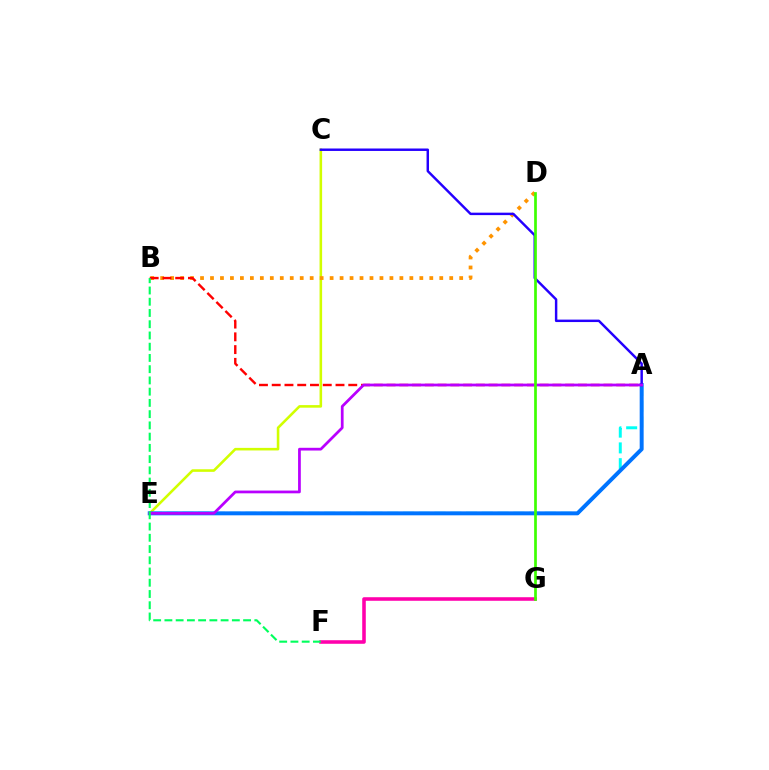{('A', 'E'): [{'color': '#00fff6', 'line_style': 'dashed', 'thickness': 2.14}, {'color': '#0074ff', 'line_style': 'solid', 'thickness': 2.84}, {'color': '#b900ff', 'line_style': 'solid', 'thickness': 1.98}], ('C', 'E'): [{'color': '#d1ff00', 'line_style': 'solid', 'thickness': 1.86}], ('B', 'D'): [{'color': '#ff9400', 'line_style': 'dotted', 'thickness': 2.71}], ('F', 'G'): [{'color': '#ff00ac', 'line_style': 'solid', 'thickness': 2.57}], ('A', 'B'): [{'color': '#ff0000', 'line_style': 'dashed', 'thickness': 1.73}], ('A', 'C'): [{'color': '#2500ff', 'line_style': 'solid', 'thickness': 1.77}], ('D', 'G'): [{'color': '#3dff00', 'line_style': 'solid', 'thickness': 1.95}], ('B', 'F'): [{'color': '#00ff5c', 'line_style': 'dashed', 'thickness': 1.53}]}